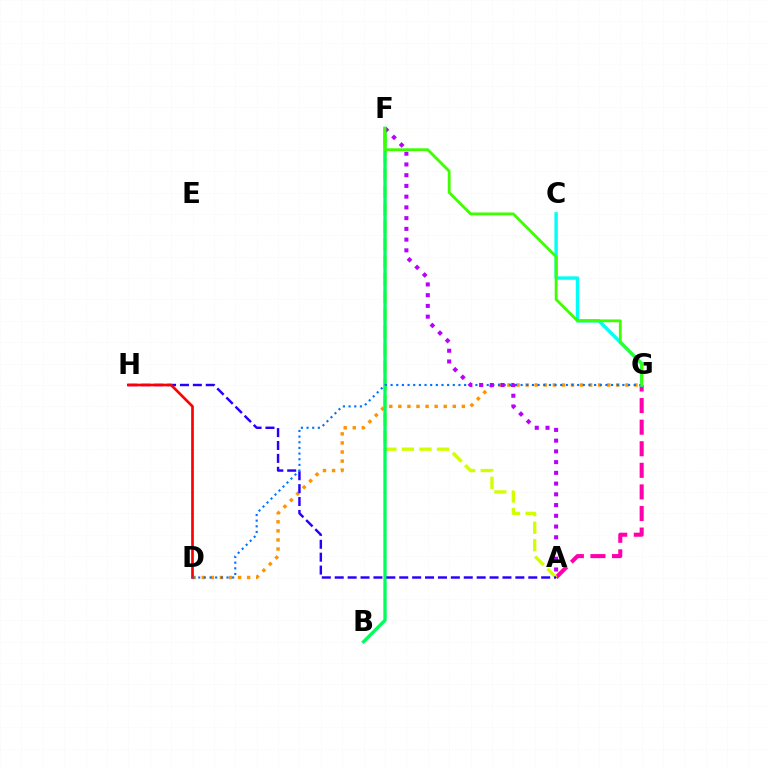{('A', 'G'): [{'color': '#ff00ac', 'line_style': 'dashed', 'thickness': 2.93}], ('D', 'G'): [{'color': '#ff9400', 'line_style': 'dotted', 'thickness': 2.47}, {'color': '#0074ff', 'line_style': 'dotted', 'thickness': 1.54}], ('A', 'F'): [{'color': '#d1ff00', 'line_style': 'dashed', 'thickness': 2.38}, {'color': '#b900ff', 'line_style': 'dotted', 'thickness': 2.92}], ('B', 'F'): [{'color': '#00ff5c', 'line_style': 'solid', 'thickness': 2.4}], ('A', 'H'): [{'color': '#2500ff', 'line_style': 'dashed', 'thickness': 1.75}], ('D', 'H'): [{'color': '#ff0000', 'line_style': 'solid', 'thickness': 1.94}], ('C', 'G'): [{'color': '#00fff6', 'line_style': 'solid', 'thickness': 2.46}], ('F', 'G'): [{'color': '#3dff00', 'line_style': 'solid', 'thickness': 2.03}]}